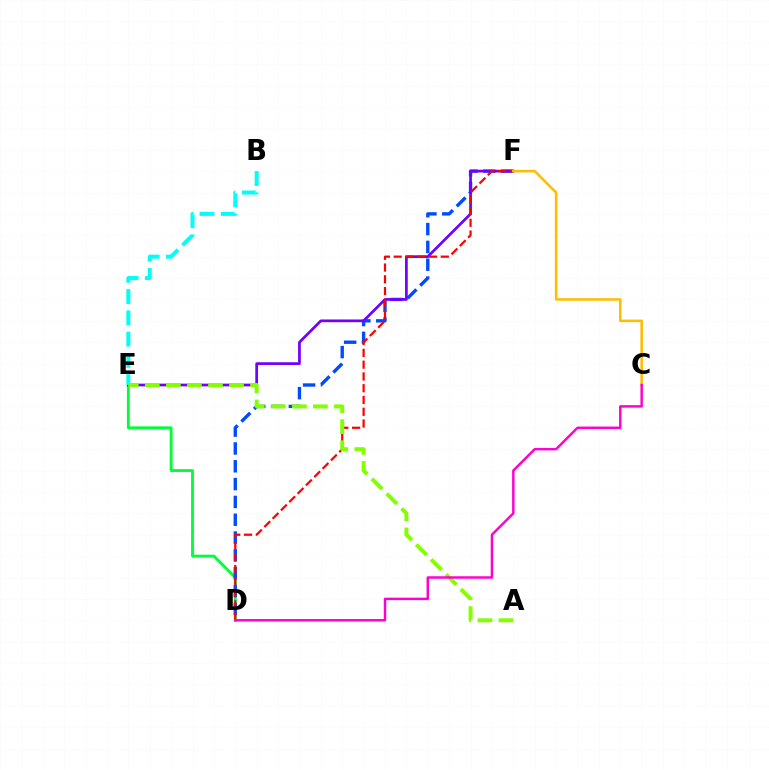{('D', 'E'): [{'color': '#00ff39', 'line_style': 'solid', 'thickness': 2.06}], ('D', 'F'): [{'color': '#004bff', 'line_style': 'dashed', 'thickness': 2.42}, {'color': '#ff0000', 'line_style': 'dashed', 'thickness': 1.6}], ('E', 'F'): [{'color': '#7200ff', 'line_style': 'solid', 'thickness': 1.96}], ('C', 'F'): [{'color': '#ffbd00', 'line_style': 'solid', 'thickness': 1.84}], ('B', 'E'): [{'color': '#00fff6', 'line_style': 'dashed', 'thickness': 2.89}], ('A', 'E'): [{'color': '#84ff00', 'line_style': 'dashed', 'thickness': 2.86}], ('C', 'D'): [{'color': '#ff00cf', 'line_style': 'solid', 'thickness': 1.77}]}